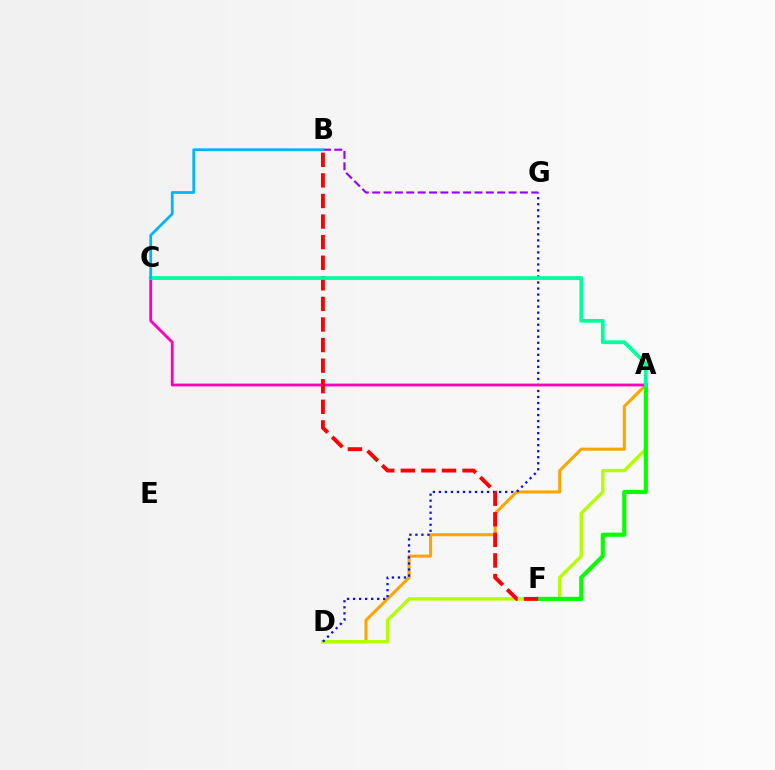{('A', 'D'): [{'color': '#ffa500', 'line_style': 'solid', 'thickness': 2.22}, {'color': '#b3ff00', 'line_style': 'solid', 'thickness': 2.43}], ('D', 'G'): [{'color': '#0010ff', 'line_style': 'dotted', 'thickness': 1.64}], ('A', 'F'): [{'color': '#08ff00', 'line_style': 'solid', 'thickness': 2.99}], ('B', 'G'): [{'color': '#9b00ff', 'line_style': 'dashed', 'thickness': 1.54}], ('A', 'C'): [{'color': '#ff00bd', 'line_style': 'solid', 'thickness': 2.03}, {'color': '#00ff9d', 'line_style': 'solid', 'thickness': 2.7}], ('B', 'F'): [{'color': '#ff0000', 'line_style': 'dashed', 'thickness': 2.8}], ('B', 'C'): [{'color': '#00b5ff', 'line_style': 'solid', 'thickness': 1.99}]}